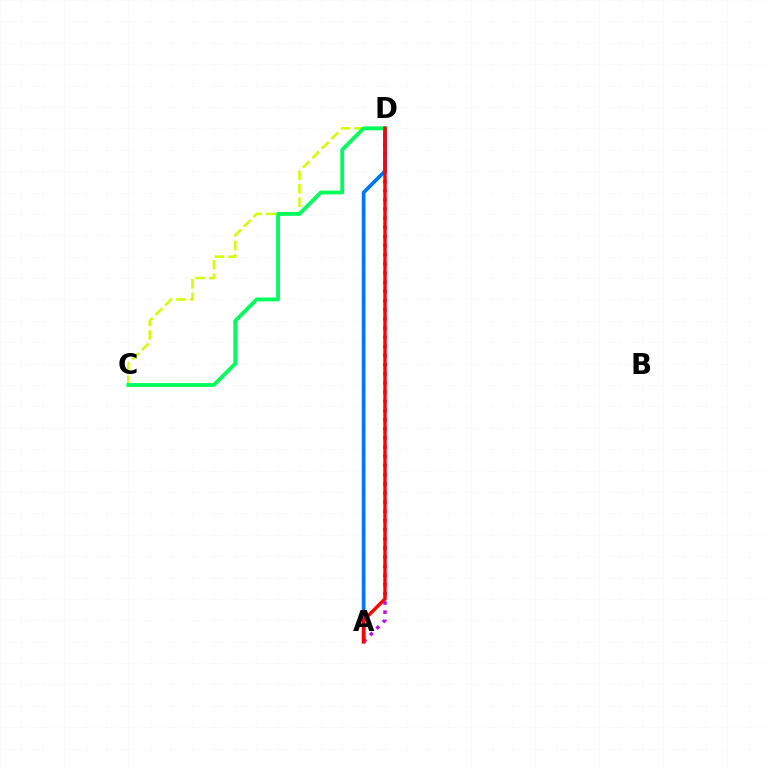{('C', 'D'): [{'color': '#d1ff00', 'line_style': 'dashed', 'thickness': 1.84}, {'color': '#00ff5c', 'line_style': 'solid', 'thickness': 2.77}], ('A', 'D'): [{'color': '#0074ff', 'line_style': 'solid', 'thickness': 2.66}, {'color': '#b900ff', 'line_style': 'dotted', 'thickness': 2.49}, {'color': '#ff0000', 'line_style': 'solid', 'thickness': 2.45}]}